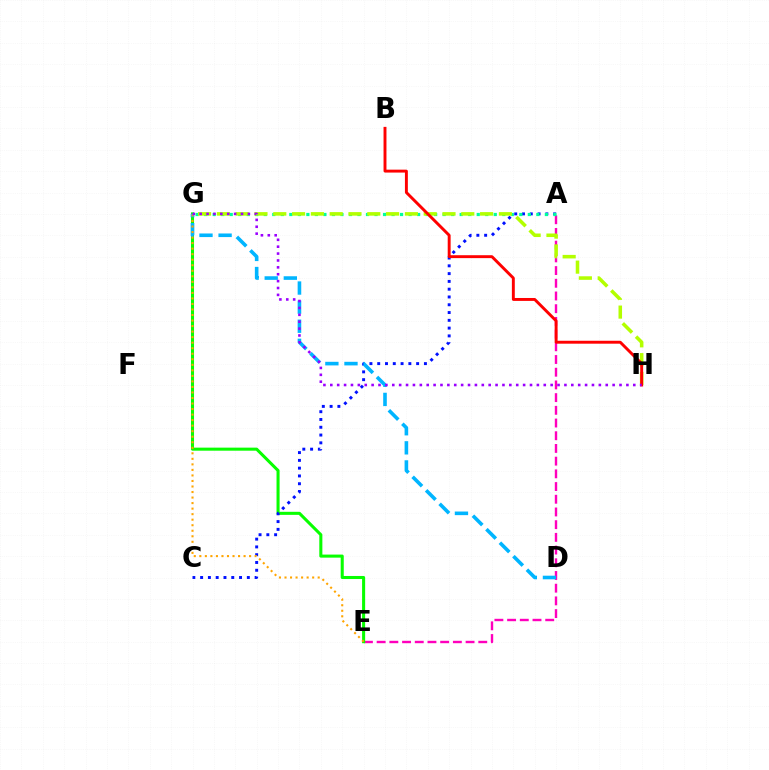{('A', 'E'): [{'color': '#ff00bd', 'line_style': 'dashed', 'thickness': 1.73}], ('E', 'G'): [{'color': '#08ff00', 'line_style': 'solid', 'thickness': 2.2}, {'color': '#ffa500', 'line_style': 'dotted', 'thickness': 1.5}], ('A', 'C'): [{'color': '#0010ff', 'line_style': 'dotted', 'thickness': 2.12}], ('A', 'G'): [{'color': '#00ff9d', 'line_style': 'dotted', 'thickness': 2.31}], ('D', 'G'): [{'color': '#00b5ff', 'line_style': 'dashed', 'thickness': 2.59}], ('G', 'H'): [{'color': '#b3ff00', 'line_style': 'dashed', 'thickness': 2.55}, {'color': '#9b00ff', 'line_style': 'dotted', 'thickness': 1.87}], ('B', 'H'): [{'color': '#ff0000', 'line_style': 'solid', 'thickness': 2.1}]}